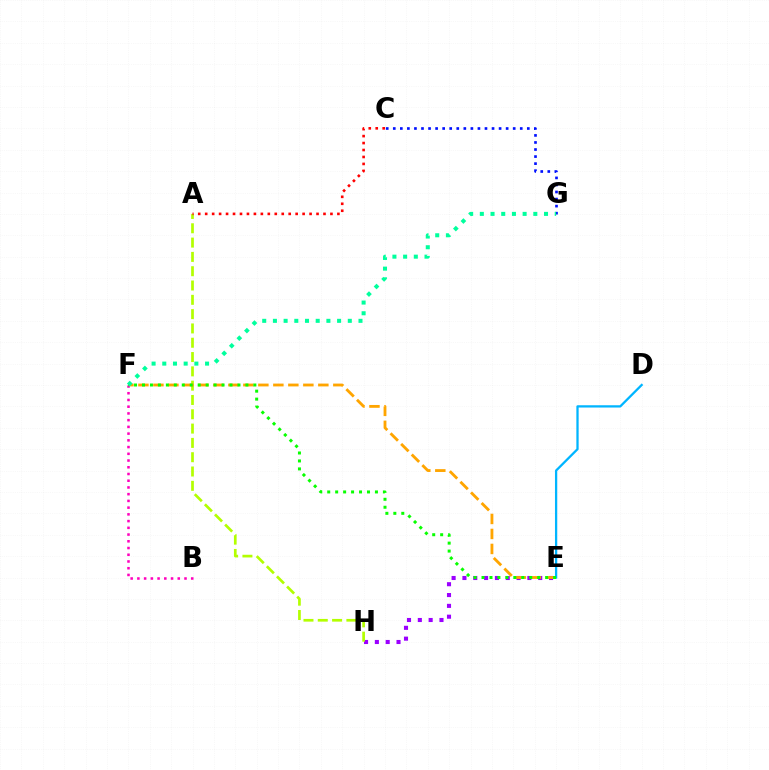{('E', 'H'): [{'color': '#9b00ff', 'line_style': 'dotted', 'thickness': 2.94}], ('A', 'H'): [{'color': '#b3ff00', 'line_style': 'dashed', 'thickness': 1.94}], ('E', 'F'): [{'color': '#ffa500', 'line_style': 'dashed', 'thickness': 2.04}, {'color': '#08ff00', 'line_style': 'dotted', 'thickness': 2.16}], ('C', 'G'): [{'color': '#0010ff', 'line_style': 'dotted', 'thickness': 1.92}], ('D', 'E'): [{'color': '#00b5ff', 'line_style': 'solid', 'thickness': 1.64}], ('B', 'F'): [{'color': '#ff00bd', 'line_style': 'dotted', 'thickness': 1.83}], ('F', 'G'): [{'color': '#00ff9d', 'line_style': 'dotted', 'thickness': 2.91}], ('A', 'C'): [{'color': '#ff0000', 'line_style': 'dotted', 'thickness': 1.89}]}